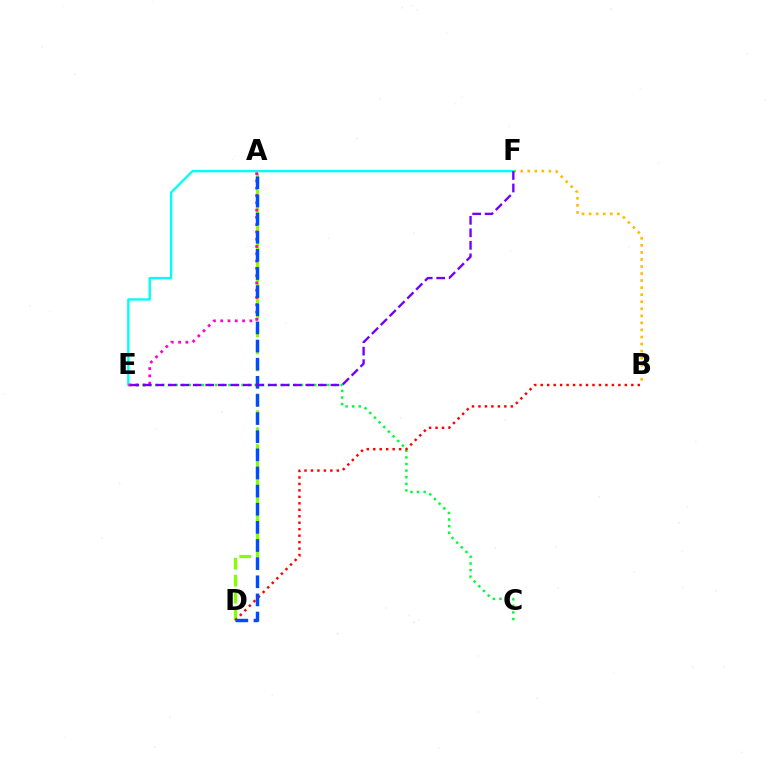{('C', 'E'): [{'color': '#00ff39', 'line_style': 'dotted', 'thickness': 1.79}], ('B', 'F'): [{'color': '#ffbd00', 'line_style': 'dotted', 'thickness': 1.91}], ('A', 'D'): [{'color': '#84ff00', 'line_style': 'dashed', 'thickness': 2.3}, {'color': '#004bff', 'line_style': 'dashed', 'thickness': 2.46}], ('B', 'D'): [{'color': '#ff0000', 'line_style': 'dotted', 'thickness': 1.76}], ('E', 'F'): [{'color': '#00fff6', 'line_style': 'solid', 'thickness': 1.7}, {'color': '#7200ff', 'line_style': 'dashed', 'thickness': 1.7}], ('A', 'E'): [{'color': '#ff00cf', 'line_style': 'dotted', 'thickness': 1.98}]}